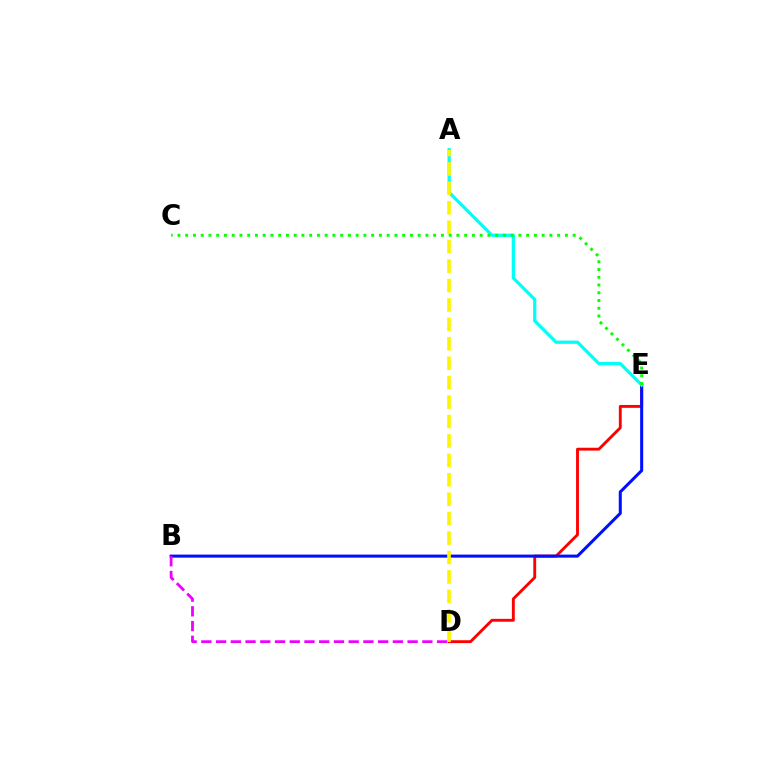{('D', 'E'): [{'color': '#ff0000', 'line_style': 'solid', 'thickness': 2.07}], ('B', 'E'): [{'color': '#0010ff', 'line_style': 'solid', 'thickness': 2.19}], ('A', 'E'): [{'color': '#00fff6', 'line_style': 'solid', 'thickness': 2.33}], ('A', 'D'): [{'color': '#fcf500', 'line_style': 'dashed', 'thickness': 2.64}], ('C', 'E'): [{'color': '#08ff00', 'line_style': 'dotted', 'thickness': 2.11}], ('B', 'D'): [{'color': '#ee00ff', 'line_style': 'dashed', 'thickness': 2.0}]}